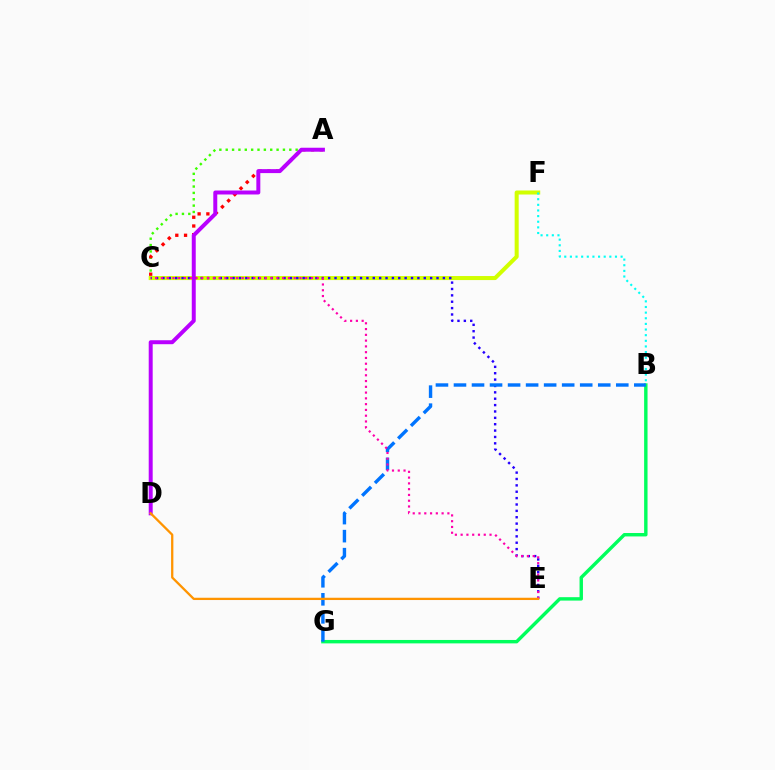{('A', 'C'): [{'color': '#3dff00', 'line_style': 'dotted', 'thickness': 1.73}, {'color': '#ff0000', 'line_style': 'dotted', 'thickness': 2.37}], ('C', 'F'): [{'color': '#d1ff00', 'line_style': 'solid', 'thickness': 2.9}], ('B', 'F'): [{'color': '#00fff6', 'line_style': 'dotted', 'thickness': 1.53}], ('B', 'G'): [{'color': '#00ff5c', 'line_style': 'solid', 'thickness': 2.46}, {'color': '#0074ff', 'line_style': 'dashed', 'thickness': 2.45}], ('C', 'E'): [{'color': '#2500ff', 'line_style': 'dotted', 'thickness': 1.73}, {'color': '#ff00ac', 'line_style': 'dotted', 'thickness': 1.57}], ('A', 'D'): [{'color': '#b900ff', 'line_style': 'solid', 'thickness': 2.86}], ('D', 'E'): [{'color': '#ff9400', 'line_style': 'solid', 'thickness': 1.64}]}